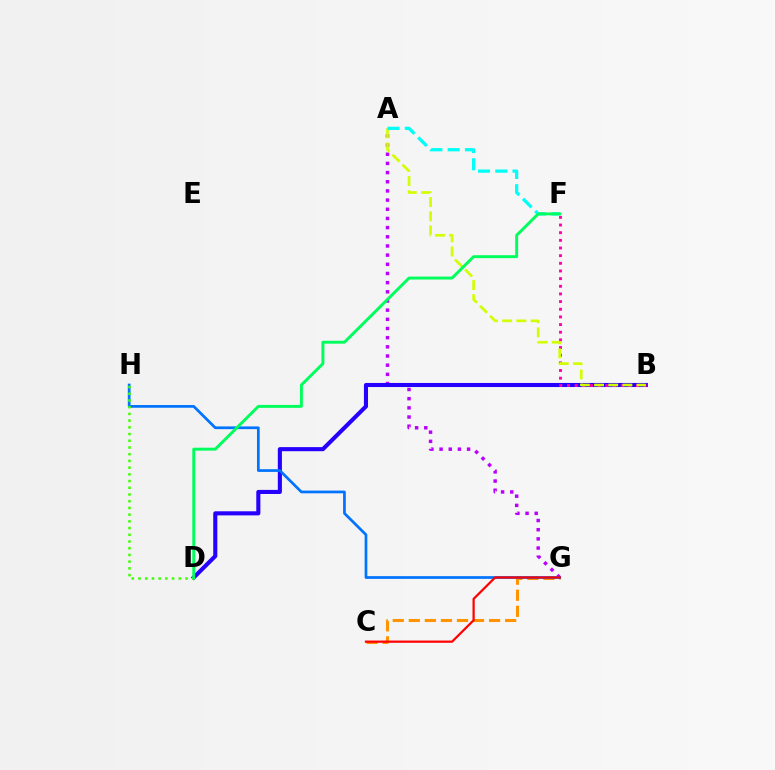{('C', 'G'): [{'color': '#ff9400', 'line_style': 'dashed', 'thickness': 2.18}, {'color': '#ff0000', 'line_style': 'solid', 'thickness': 1.6}], ('A', 'G'): [{'color': '#b900ff', 'line_style': 'dotted', 'thickness': 2.49}], ('B', 'D'): [{'color': '#2500ff', 'line_style': 'solid', 'thickness': 2.94}], ('G', 'H'): [{'color': '#0074ff', 'line_style': 'solid', 'thickness': 1.96}], ('D', 'H'): [{'color': '#3dff00', 'line_style': 'dotted', 'thickness': 1.82}], ('B', 'F'): [{'color': '#ff00ac', 'line_style': 'dotted', 'thickness': 2.08}], ('A', 'B'): [{'color': '#d1ff00', 'line_style': 'dashed', 'thickness': 1.93}], ('A', 'F'): [{'color': '#00fff6', 'line_style': 'dashed', 'thickness': 2.34}], ('D', 'F'): [{'color': '#00ff5c', 'line_style': 'solid', 'thickness': 2.11}]}